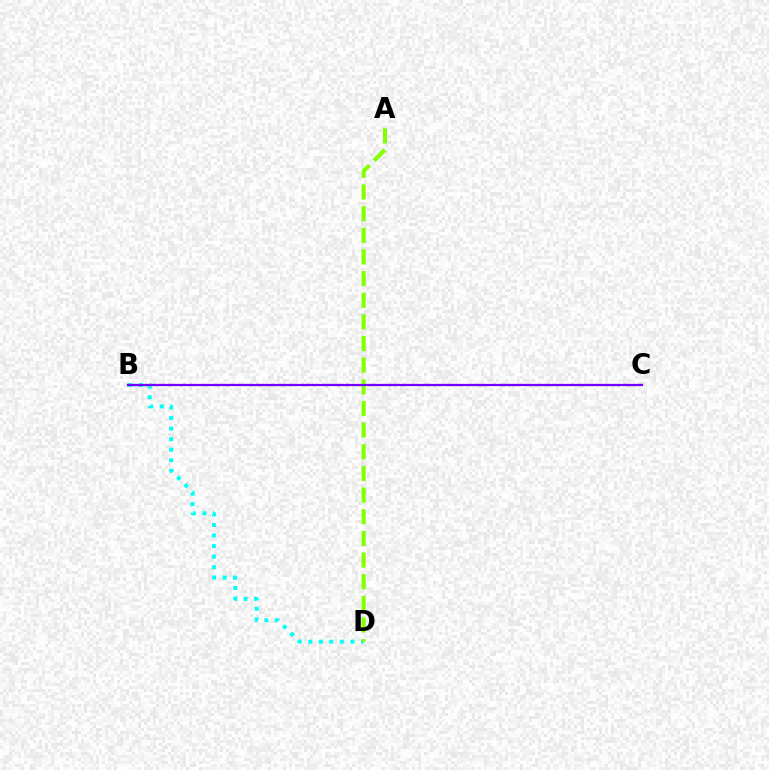{('B', 'D'): [{'color': '#00fff6', 'line_style': 'dotted', 'thickness': 2.87}], ('B', 'C'): [{'color': '#ff0000', 'line_style': 'dashed', 'thickness': 1.51}, {'color': '#7200ff', 'line_style': 'solid', 'thickness': 1.59}], ('A', 'D'): [{'color': '#84ff00', 'line_style': 'dashed', 'thickness': 2.94}]}